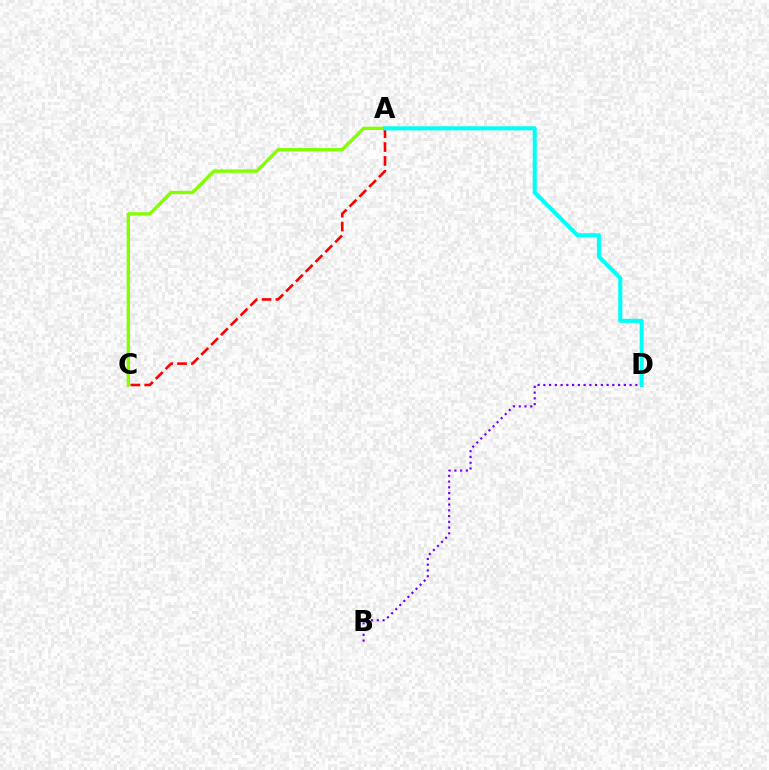{('A', 'C'): [{'color': '#84ff00', 'line_style': 'solid', 'thickness': 2.41}, {'color': '#ff0000', 'line_style': 'dashed', 'thickness': 1.89}], ('B', 'D'): [{'color': '#7200ff', 'line_style': 'dotted', 'thickness': 1.56}], ('A', 'D'): [{'color': '#00fff6', 'line_style': 'solid', 'thickness': 2.92}]}